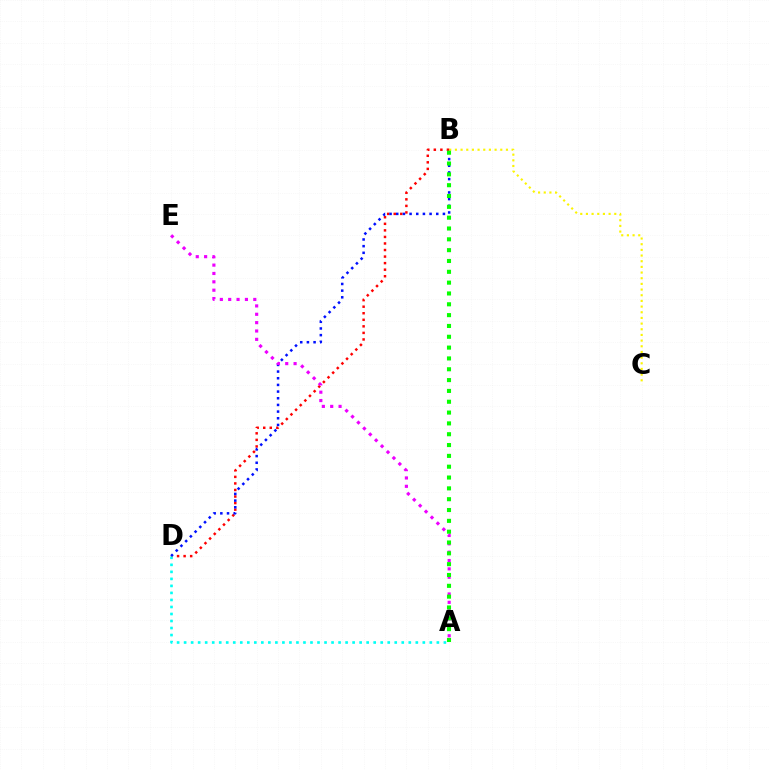{('B', 'C'): [{'color': '#fcf500', 'line_style': 'dotted', 'thickness': 1.54}], ('B', 'D'): [{'color': '#ff0000', 'line_style': 'dotted', 'thickness': 1.78}, {'color': '#0010ff', 'line_style': 'dotted', 'thickness': 1.81}], ('A', 'E'): [{'color': '#ee00ff', 'line_style': 'dotted', 'thickness': 2.27}], ('A', 'D'): [{'color': '#00fff6', 'line_style': 'dotted', 'thickness': 1.91}], ('A', 'B'): [{'color': '#08ff00', 'line_style': 'dotted', 'thickness': 2.94}]}